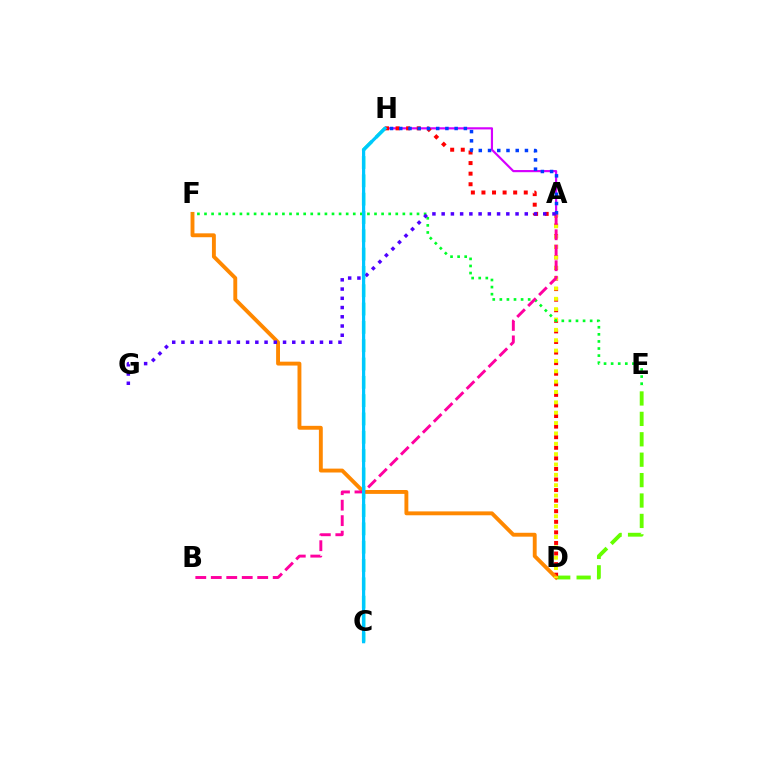{('C', 'H'): [{'color': '#00ffaf', 'line_style': 'dashed', 'thickness': 2.49}, {'color': '#00c7ff', 'line_style': 'solid', 'thickness': 2.32}], ('A', 'H'): [{'color': '#d600ff', 'line_style': 'solid', 'thickness': 1.56}, {'color': '#003fff', 'line_style': 'dotted', 'thickness': 2.51}], ('D', 'E'): [{'color': '#66ff00', 'line_style': 'dashed', 'thickness': 2.77}], ('D', 'H'): [{'color': '#ff0000', 'line_style': 'dotted', 'thickness': 2.87}], ('D', 'F'): [{'color': '#ff8800', 'line_style': 'solid', 'thickness': 2.8}], ('A', 'D'): [{'color': '#eeff00', 'line_style': 'dotted', 'thickness': 2.81}], ('E', 'F'): [{'color': '#00ff27', 'line_style': 'dotted', 'thickness': 1.92}], ('A', 'B'): [{'color': '#ff00a0', 'line_style': 'dashed', 'thickness': 2.1}], ('A', 'G'): [{'color': '#4f00ff', 'line_style': 'dotted', 'thickness': 2.51}]}